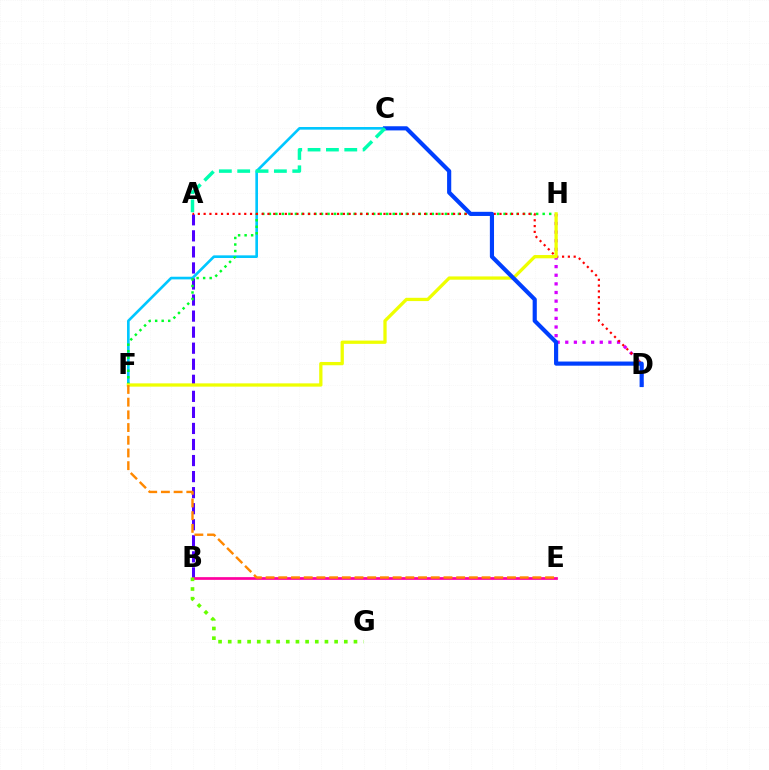{('C', 'F'): [{'color': '#00c7ff', 'line_style': 'solid', 'thickness': 1.9}], ('A', 'B'): [{'color': '#4f00ff', 'line_style': 'dashed', 'thickness': 2.18}], ('F', 'H'): [{'color': '#00ff27', 'line_style': 'dotted', 'thickness': 1.77}, {'color': '#eeff00', 'line_style': 'solid', 'thickness': 2.36}], ('D', 'H'): [{'color': '#d600ff', 'line_style': 'dotted', 'thickness': 2.34}], ('A', 'D'): [{'color': '#ff0000', 'line_style': 'dotted', 'thickness': 1.58}], ('B', 'E'): [{'color': '#ff00a0', 'line_style': 'solid', 'thickness': 1.95}], ('C', 'D'): [{'color': '#003fff', 'line_style': 'solid', 'thickness': 2.99}], ('B', 'G'): [{'color': '#66ff00', 'line_style': 'dotted', 'thickness': 2.63}], ('E', 'F'): [{'color': '#ff8800', 'line_style': 'dashed', 'thickness': 1.73}], ('A', 'C'): [{'color': '#00ffaf', 'line_style': 'dashed', 'thickness': 2.49}]}